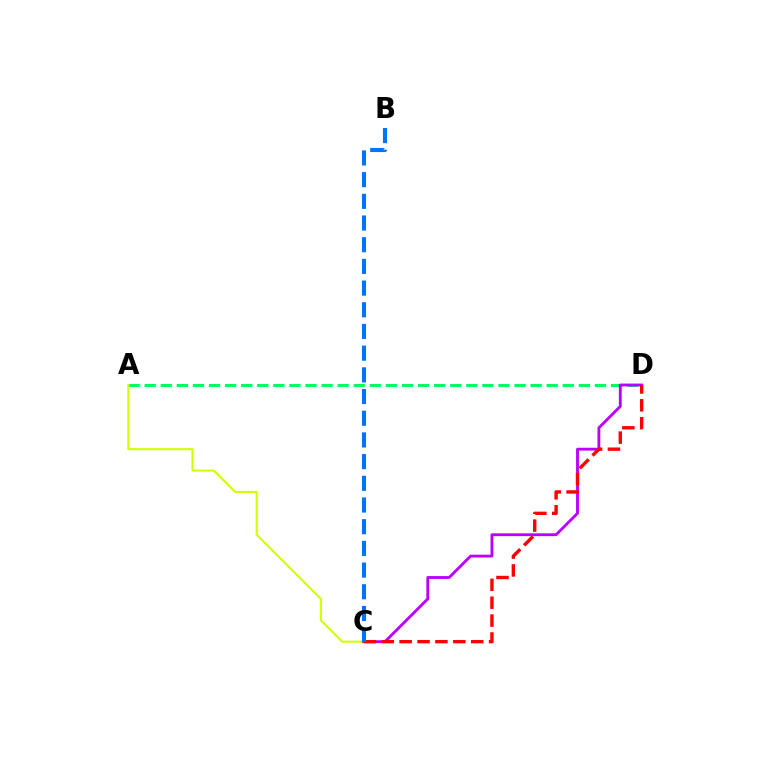{('A', 'D'): [{'color': '#00ff5c', 'line_style': 'dashed', 'thickness': 2.18}], ('A', 'C'): [{'color': '#d1ff00', 'line_style': 'solid', 'thickness': 1.5}], ('C', 'D'): [{'color': '#b900ff', 'line_style': 'solid', 'thickness': 2.05}, {'color': '#ff0000', 'line_style': 'dashed', 'thickness': 2.43}], ('B', 'C'): [{'color': '#0074ff', 'line_style': 'dashed', 'thickness': 2.95}]}